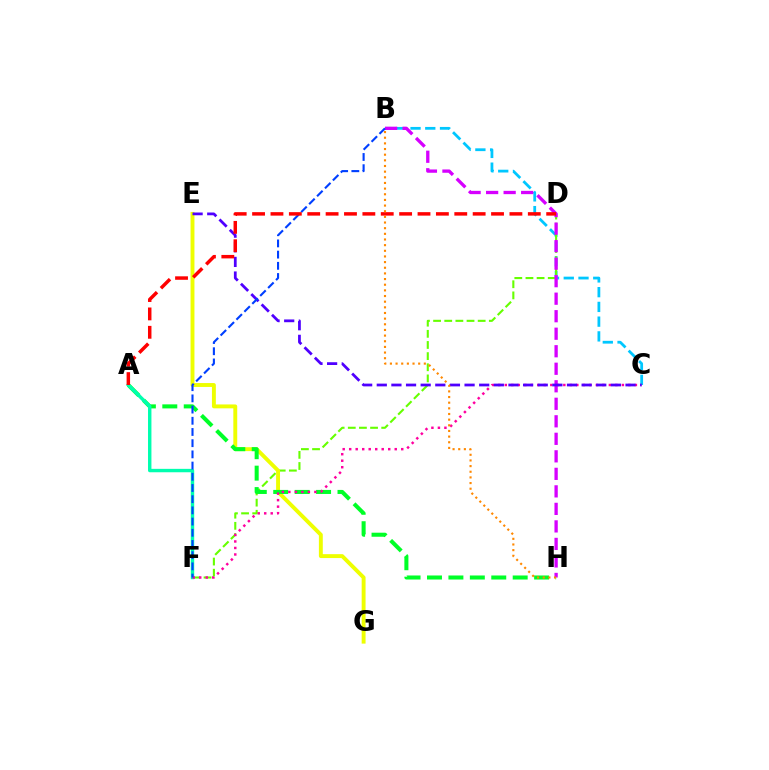{('B', 'C'): [{'color': '#00c7ff', 'line_style': 'dashed', 'thickness': 2.0}], ('D', 'F'): [{'color': '#66ff00', 'line_style': 'dashed', 'thickness': 1.51}], ('E', 'G'): [{'color': '#eeff00', 'line_style': 'solid', 'thickness': 2.81}], ('A', 'H'): [{'color': '#00ff27', 'line_style': 'dashed', 'thickness': 2.91}], ('A', 'F'): [{'color': '#00ffaf', 'line_style': 'solid', 'thickness': 2.46}], ('B', 'H'): [{'color': '#d600ff', 'line_style': 'dashed', 'thickness': 2.38}, {'color': '#ff8800', 'line_style': 'dotted', 'thickness': 1.54}], ('C', 'F'): [{'color': '#ff00a0', 'line_style': 'dotted', 'thickness': 1.77}], ('C', 'E'): [{'color': '#4f00ff', 'line_style': 'dashed', 'thickness': 1.99}], ('B', 'F'): [{'color': '#003fff', 'line_style': 'dashed', 'thickness': 1.52}], ('A', 'D'): [{'color': '#ff0000', 'line_style': 'dashed', 'thickness': 2.5}]}